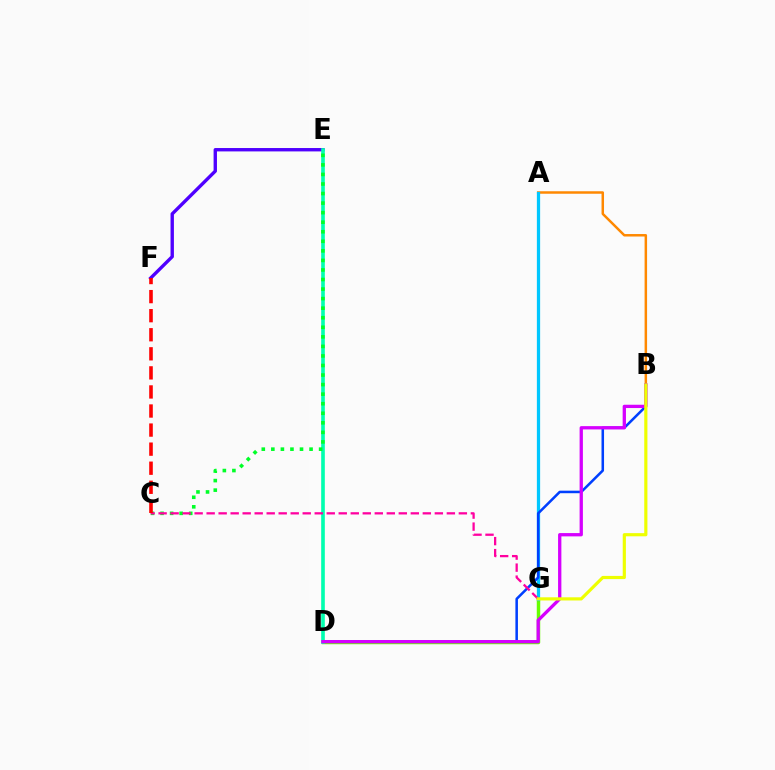{('E', 'F'): [{'color': '#4f00ff', 'line_style': 'solid', 'thickness': 2.43}], ('A', 'B'): [{'color': '#ff8800', 'line_style': 'solid', 'thickness': 1.79}], ('D', 'G'): [{'color': '#66ff00', 'line_style': 'solid', 'thickness': 2.49}], ('A', 'G'): [{'color': '#00c7ff', 'line_style': 'solid', 'thickness': 2.35}], ('B', 'D'): [{'color': '#003fff', 'line_style': 'solid', 'thickness': 1.83}, {'color': '#d600ff', 'line_style': 'solid', 'thickness': 2.37}], ('D', 'E'): [{'color': '#00ffaf', 'line_style': 'solid', 'thickness': 2.62}], ('C', 'E'): [{'color': '#00ff27', 'line_style': 'dotted', 'thickness': 2.6}], ('C', 'G'): [{'color': '#ff00a0', 'line_style': 'dashed', 'thickness': 1.63}], ('B', 'G'): [{'color': '#eeff00', 'line_style': 'solid', 'thickness': 2.28}], ('C', 'F'): [{'color': '#ff0000', 'line_style': 'dashed', 'thickness': 2.59}]}